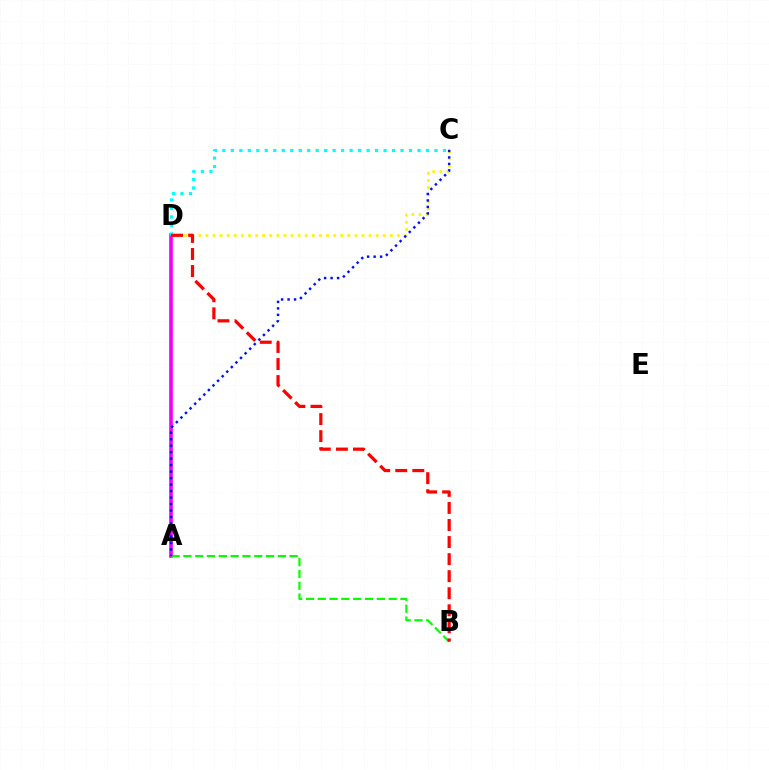{('A', 'D'): [{'color': '#ee00ff', 'line_style': 'solid', 'thickness': 2.62}], ('C', 'D'): [{'color': '#00fff6', 'line_style': 'dotted', 'thickness': 2.31}, {'color': '#fcf500', 'line_style': 'dotted', 'thickness': 1.93}], ('A', 'B'): [{'color': '#08ff00', 'line_style': 'dashed', 'thickness': 1.6}], ('A', 'C'): [{'color': '#0010ff', 'line_style': 'dotted', 'thickness': 1.76}], ('B', 'D'): [{'color': '#ff0000', 'line_style': 'dashed', 'thickness': 2.32}]}